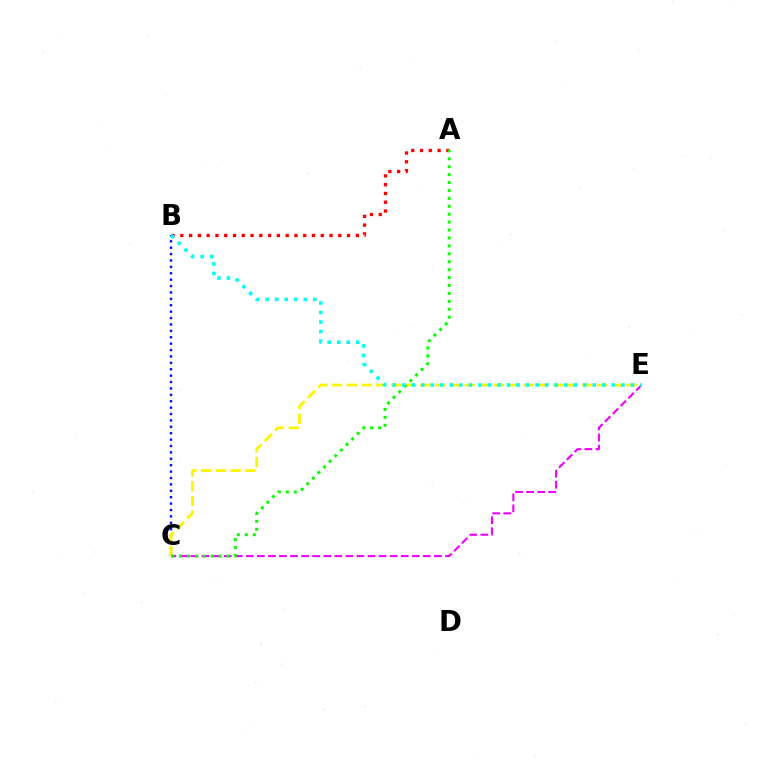{('C', 'E'): [{'color': '#ee00ff', 'line_style': 'dashed', 'thickness': 1.5}, {'color': '#fcf500', 'line_style': 'dashed', 'thickness': 2.0}], ('B', 'C'): [{'color': '#0010ff', 'line_style': 'dotted', 'thickness': 1.74}], ('A', 'B'): [{'color': '#ff0000', 'line_style': 'dotted', 'thickness': 2.38}], ('A', 'C'): [{'color': '#08ff00', 'line_style': 'dotted', 'thickness': 2.15}], ('B', 'E'): [{'color': '#00fff6', 'line_style': 'dotted', 'thickness': 2.59}]}